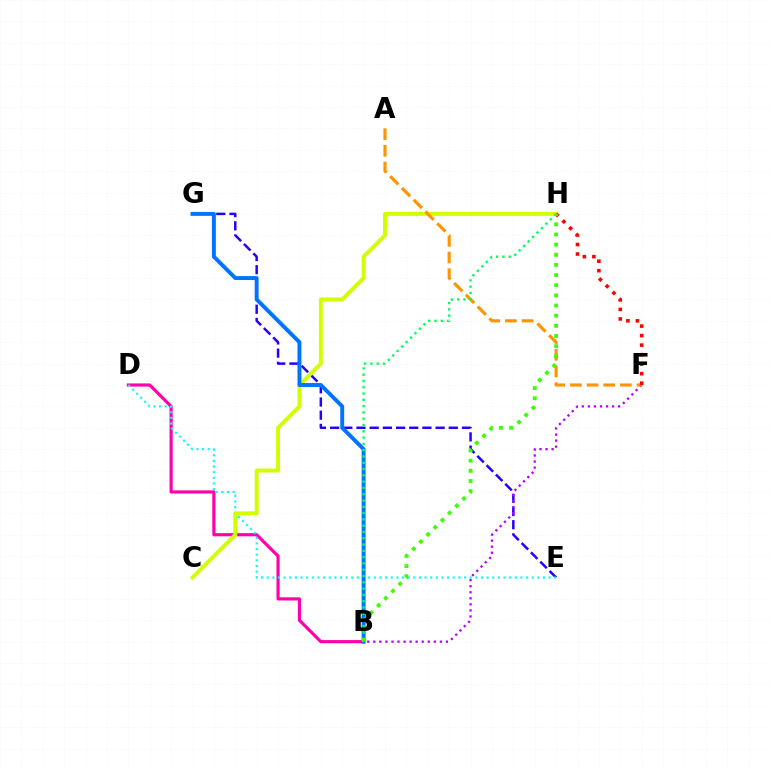{('E', 'G'): [{'color': '#2500ff', 'line_style': 'dashed', 'thickness': 1.79}], ('B', 'F'): [{'color': '#b900ff', 'line_style': 'dotted', 'thickness': 1.64}], ('B', 'D'): [{'color': '#ff00ac', 'line_style': 'solid', 'thickness': 2.27}], ('D', 'E'): [{'color': '#00fff6', 'line_style': 'dotted', 'thickness': 1.53}], ('C', 'H'): [{'color': '#d1ff00', 'line_style': 'solid', 'thickness': 2.83}], ('A', 'F'): [{'color': '#ff9400', 'line_style': 'dashed', 'thickness': 2.26}], ('B', 'G'): [{'color': '#0074ff', 'line_style': 'solid', 'thickness': 2.83}], ('B', 'H'): [{'color': '#00ff5c', 'line_style': 'dotted', 'thickness': 1.71}, {'color': '#3dff00', 'line_style': 'dotted', 'thickness': 2.76}], ('F', 'H'): [{'color': '#ff0000', 'line_style': 'dotted', 'thickness': 2.59}]}